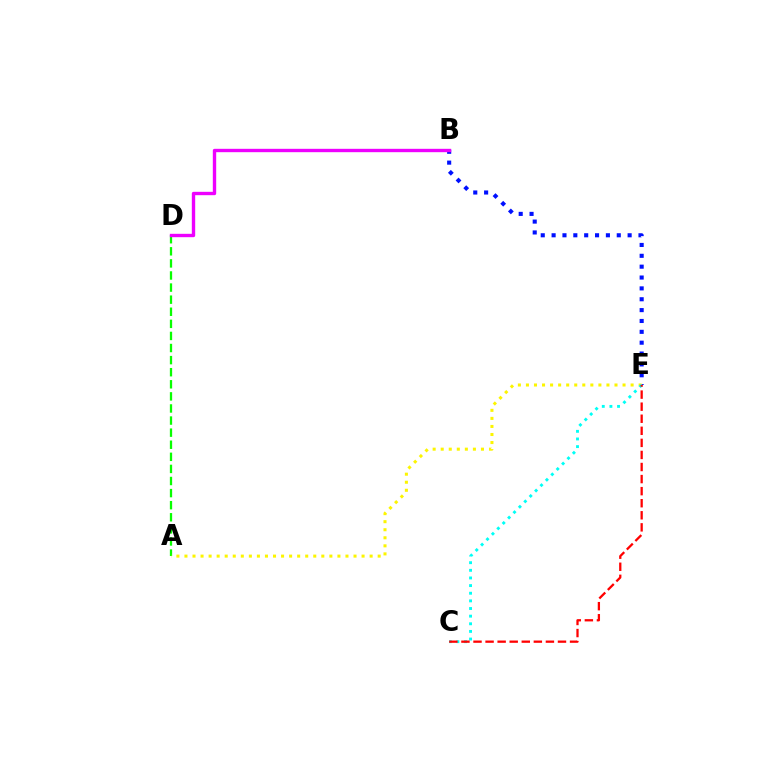{('A', 'D'): [{'color': '#08ff00', 'line_style': 'dashed', 'thickness': 1.64}], ('B', 'E'): [{'color': '#0010ff', 'line_style': 'dotted', 'thickness': 2.95}], ('A', 'E'): [{'color': '#fcf500', 'line_style': 'dotted', 'thickness': 2.19}], ('C', 'E'): [{'color': '#00fff6', 'line_style': 'dotted', 'thickness': 2.07}, {'color': '#ff0000', 'line_style': 'dashed', 'thickness': 1.64}], ('B', 'D'): [{'color': '#ee00ff', 'line_style': 'solid', 'thickness': 2.42}]}